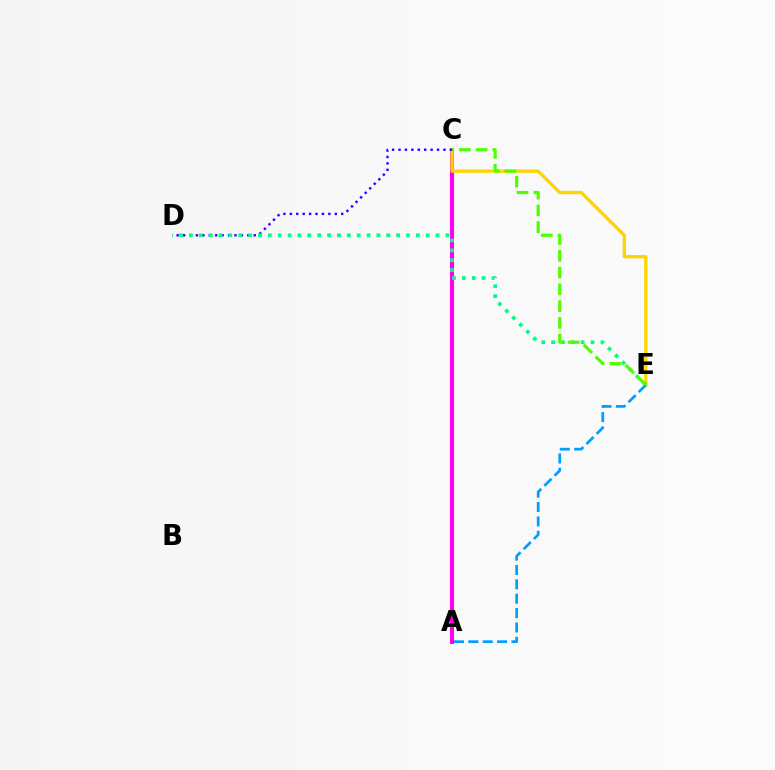{('A', 'C'): [{'color': '#ff0000', 'line_style': 'solid', 'thickness': 2.88}, {'color': '#ff00ed', 'line_style': 'solid', 'thickness': 2.93}], ('C', 'E'): [{'color': '#ffd500', 'line_style': 'solid', 'thickness': 2.4}, {'color': '#4fff00', 'line_style': 'dashed', 'thickness': 2.28}], ('C', 'D'): [{'color': '#3700ff', 'line_style': 'dotted', 'thickness': 1.74}], ('D', 'E'): [{'color': '#00ff86', 'line_style': 'dotted', 'thickness': 2.68}], ('A', 'E'): [{'color': '#009eff', 'line_style': 'dashed', 'thickness': 1.95}]}